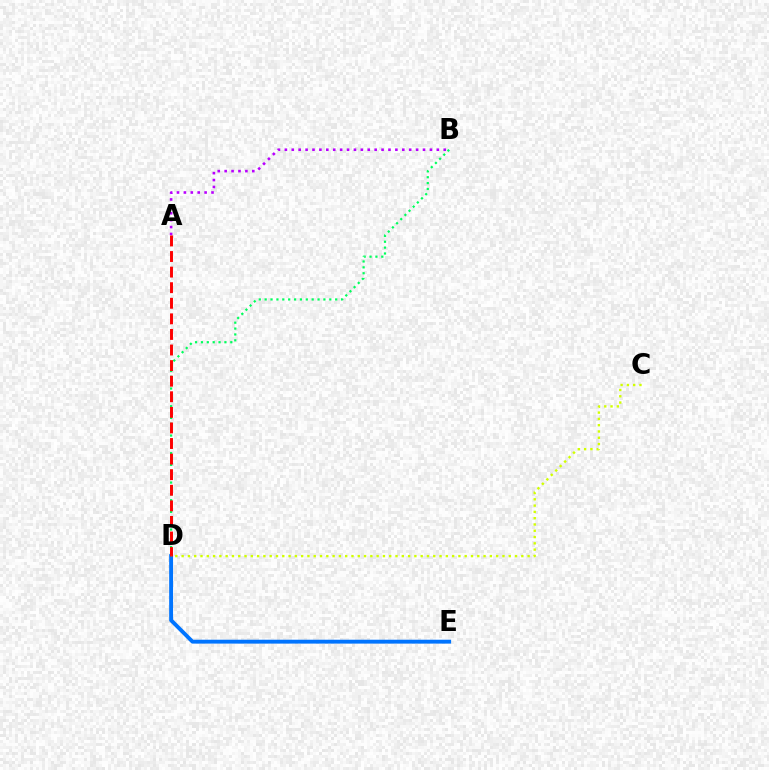{('A', 'B'): [{'color': '#b900ff', 'line_style': 'dotted', 'thickness': 1.88}], ('D', 'E'): [{'color': '#0074ff', 'line_style': 'solid', 'thickness': 2.8}], ('B', 'D'): [{'color': '#00ff5c', 'line_style': 'dotted', 'thickness': 1.6}], ('A', 'D'): [{'color': '#ff0000', 'line_style': 'dashed', 'thickness': 2.12}], ('C', 'D'): [{'color': '#d1ff00', 'line_style': 'dotted', 'thickness': 1.71}]}